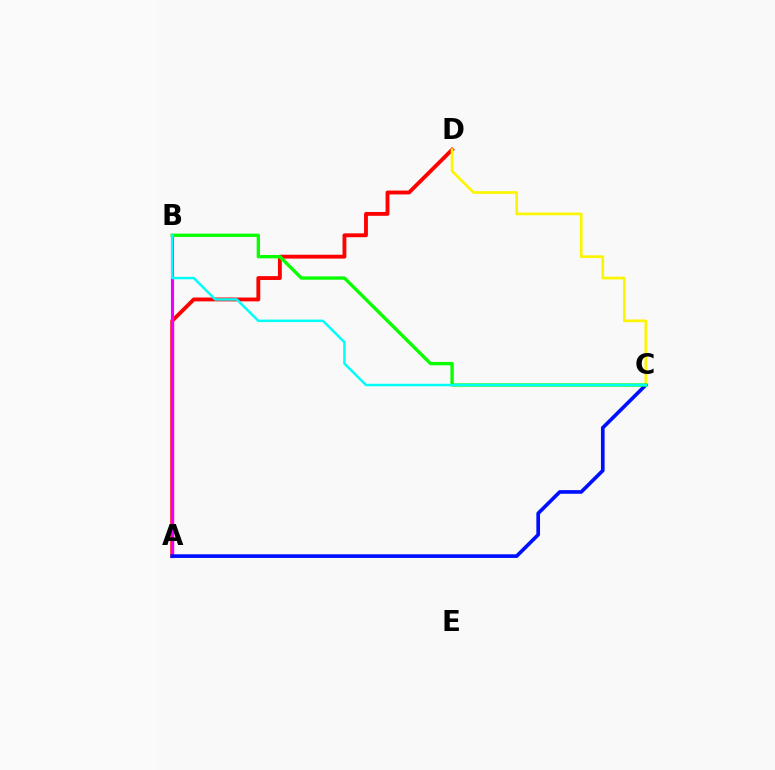{('A', 'D'): [{'color': '#ff0000', 'line_style': 'solid', 'thickness': 2.77}], ('A', 'B'): [{'color': '#ee00ff', 'line_style': 'solid', 'thickness': 2.27}], ('A', 'C'): [{'color': '#0010ff', 'line_style': 'solid', 'thickness': 2.64}], ('C', 'D'): [{'color': '#fcf500', 'line_style': 'solid', 'thickness': 1.95}], ('B', 'C'): [{'color': '#08ff00', 'line_style': 'solid', 'thickness': 2.4}, {'color': '#00fff6', 'line_style': 'solid', 'thickness': 1.79}]}